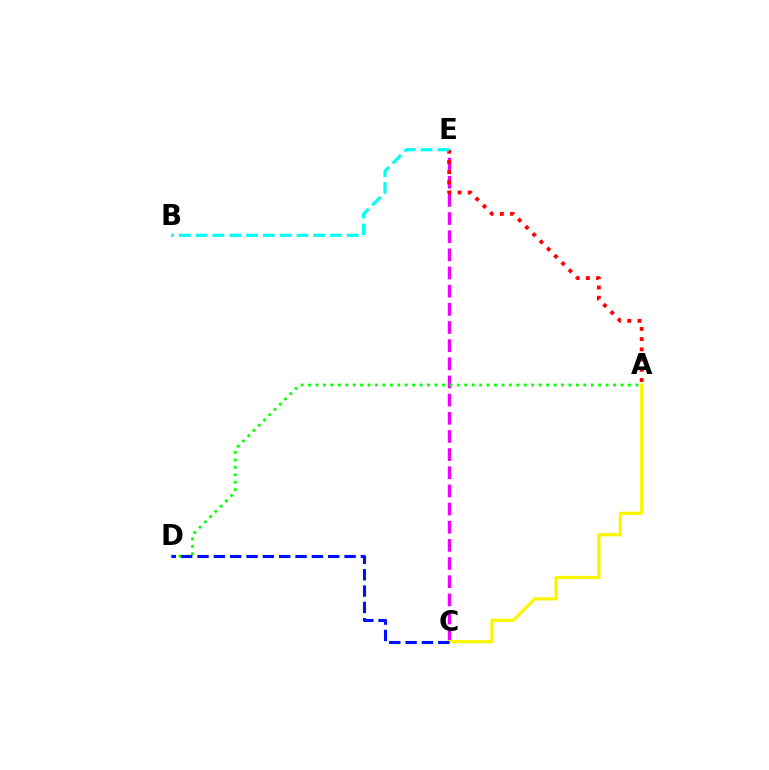{('C', 'E'): [{'color': '#ee00ff', 'line_style': 'dashed', 'thickness': 2.47}], ('A', 'E'): [{'color': '#ff0000', 'line_style': 'dotted', 'thickness': 2.78}], ('B', 'E'): [{'color': '#00fff6', 'line_style': 'dashed', 'thickness': 2.28}], ('A', 'D'): [{'color': '#08ff00', 'line_style': 'dotted', 'thickness': 2.02}], ('A', 'C'): [{'color': '#fcf500', 'line_style': 'solid', 'thickness': 2.32}], ('C', 'D'): [{'color': '#0010ff', 'line_style': 'dashed', 'thickness': 2.22}]}